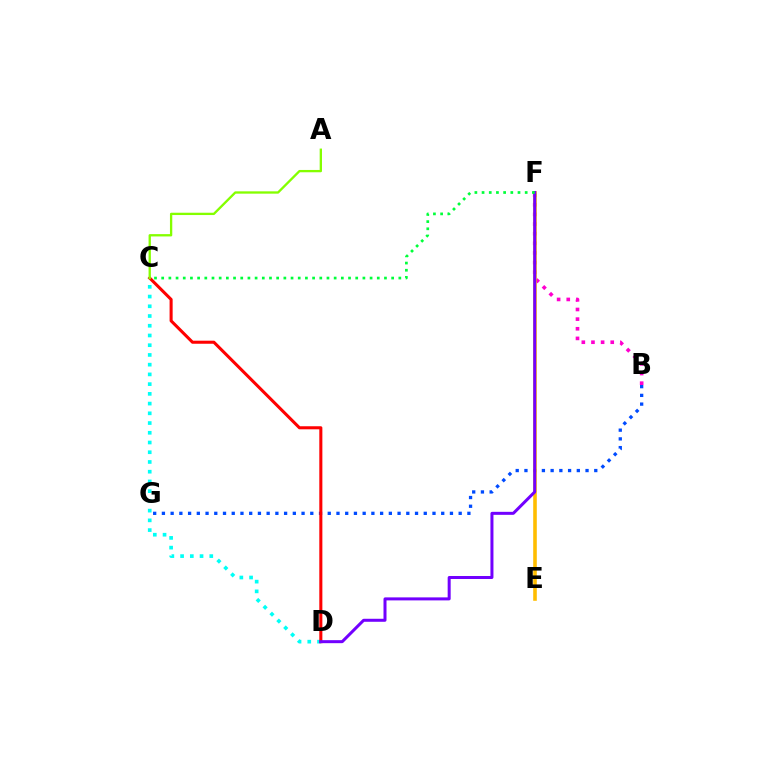{('B', 'F'): [{'color': '#ff00cf', 'line_style': 'dotted', 'thickness': 2.62}], ('B', 'G'): [{'color': '#004bff', 'line_style': 'dotted', 'thickness': 2.37}], ('C', 'D'): [{'color': '#00fff6', 'line_style': 'dotted', 'thickness': 2.64}, {'color': '#ff0000', 'line_style': 'solid', 'thickness': 2.2}], ('A', 'C'): [{'color': '#84ff00', 'line_style': 'solid', 'thickness': 1.67}], ('E', 'F'): [{'color': '#ffbd00', 'line_style': 'solid', 'thickness': 2.59}], ('D', 'F'): [{'color': '#7200ff', 'line_style': 'solid', 'thickness': 2.17}], ('C', 'F'): [{'color': '#00ff39', 'line_style': 'dotted', 'thickness': 1.95}]}